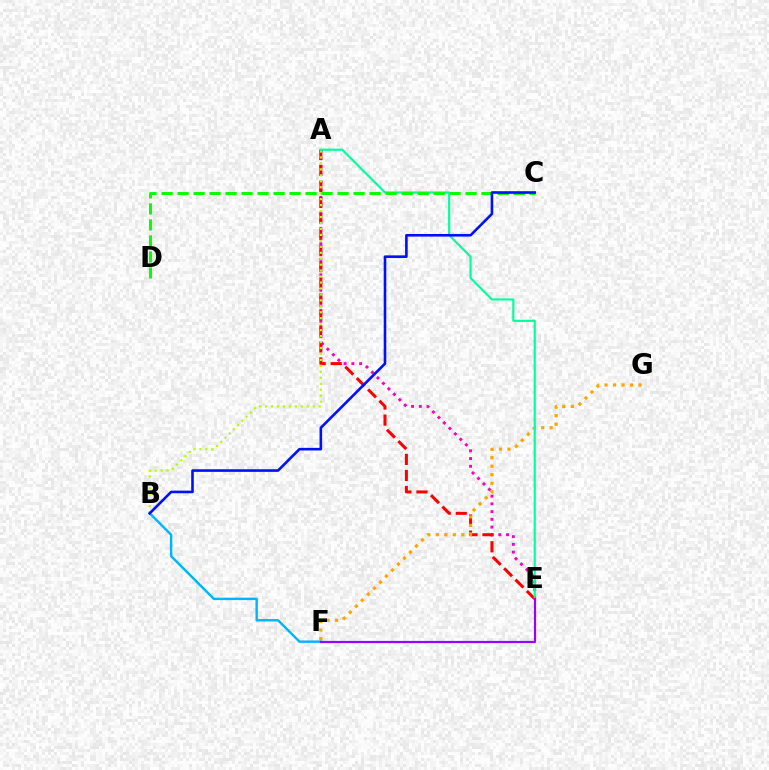{('A', 'E'): [{'color': '#ff00bd', 'line_style': 'dotted', 'thickness': 2.1}, {'color': '#ff0000', 'line_style': 'dashed', 'thickness': 2.18}, {'color': '#00ff9d', 'line_style': 'solid', 'thickness': 1.55}], ('A', 'B'): [{'color': '#b3ff00', 'line_style': 'dotted', 'thickness': 1.62}], ('F', 'G'): [{'color': '#ffa500', 'line_style': 'dotted', 'thickness': 2.31}], ('B', 'F'): [{'color': '#00b5ff', 'line_style': 'solid', 'thickness': 1.74}], ('E', 'F'): [{'color': '#9b00ff', 'line_style': 'solid', 'thickness': 1.58}], ('C', 'D'): [{'color': '#08ff00', 'line_style': 'dashed', 'thickness': 2.17}], ('B', 'C'): [{'color': '#0010ff', 'line_style': 'solid', 'thickness': 1.88}]}